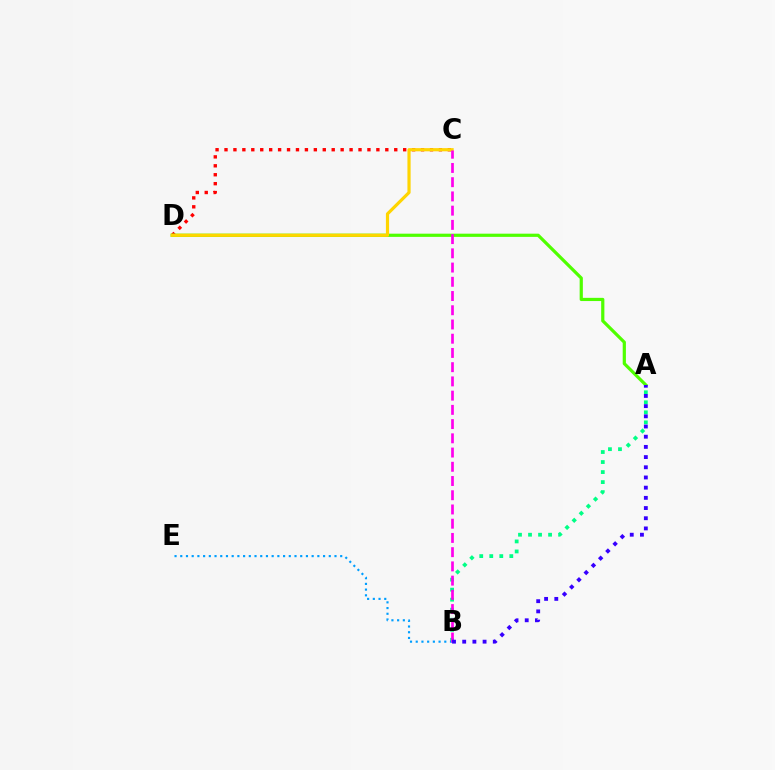{('C', 'D'): [{'color': '#ff0000', 'line_style': 'dotted', 'thickness': 2.43}, {'color': '#ffd500', 'line_style': 'solid', 'thickness': 2.29}], ('A', 'B'): [{'color': '#00ff86', 'line_style': 'dotted', 'thickness': 2.72}, {'color': '#3700ff', 'line_style': 'dotted', 'thickness': 2.77}], ('B', 'E'): [{'color': '#009eff', 'line_style': 'dotted', 'thickness': 1.55}], ('A', 'D'): [{'color': '#4fff00', 'line_style': 'solid', 'thickness': 2.31}], ('B', 'C'): [{'color': '#ff00ed', 'line_style': 'dashed', 'thickness': 1.93}]}